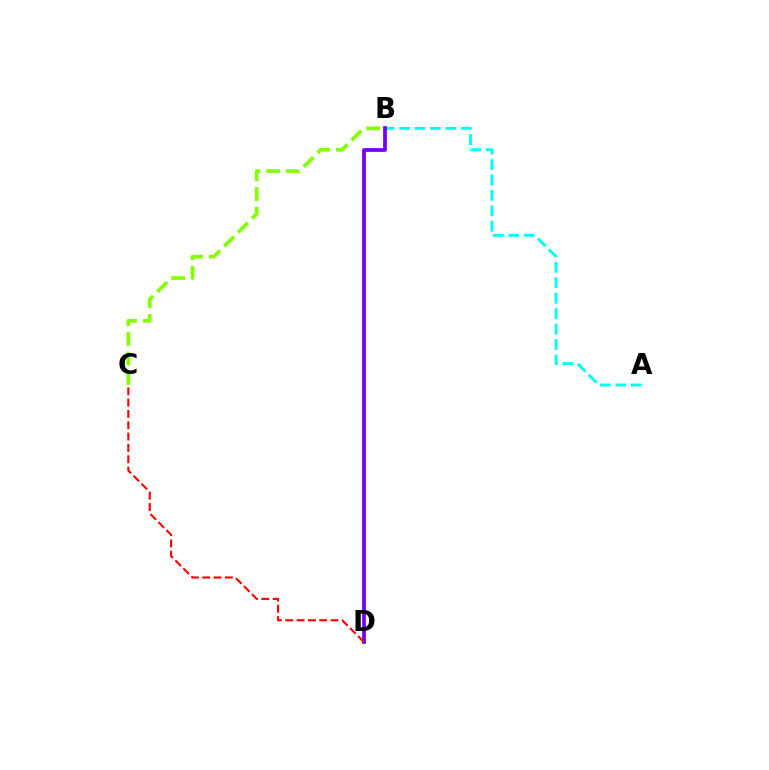{('A', 'B'): [{'color': '#00fff6', 'line_style': 'dashed', 'thickness': 2.1}], ('B', 'D'): [{'color': '#7200ff', 'line_style': 'solid', 'thickness': 2.7}], ('C', 'D'): [{'color': '#ff0000', 'line_style': 'dashed', 'thickness': 1.54}], ('B', 'C'): [{'color': '#84ff00', 'line_style': 'dashed', 'thickness': 2.67}]}